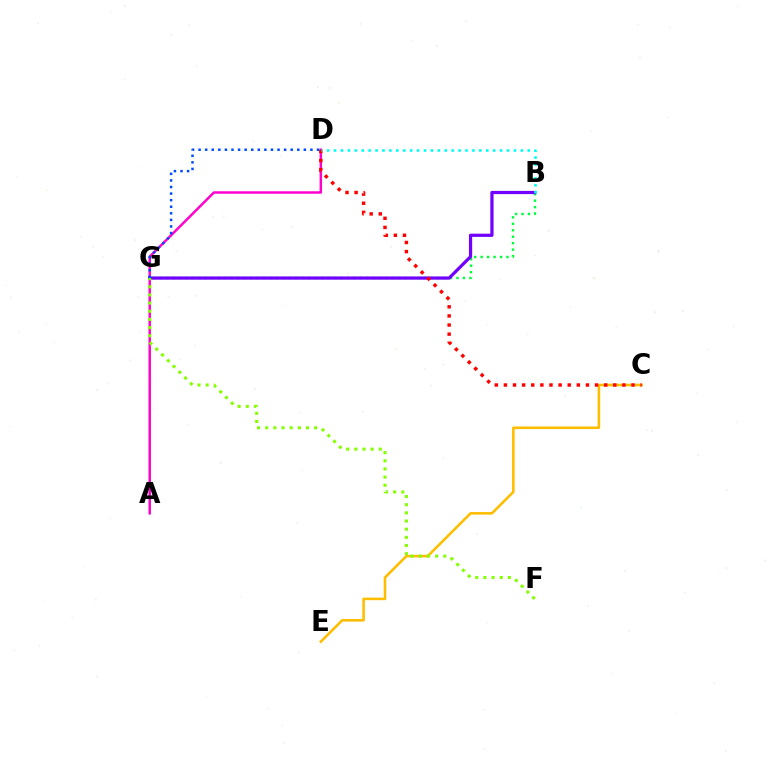{('C', 'E'): [{'color': '#ffbd00', 'line_style': 'solid', 'thickness': 1.86}], ('B', 'G'): [{'color': '#00ff39', 'line_style': 'dotted', 'thickness': 1.75}, {'color': '#7200ff', 'line_style': 'solid', 'thickness': 2.32}], ('A', 'D'): [{'color': '#ff00cf', 'line_style': 'solid', 'thickness': 1.78}], ('C', 'D'): [{'color': '#ff0000', 'line_style': 'dotted', 'thickness': 2.48}], ('F', 'G'): [{'color': '#84ff00', 'line_style': 'dotted', 'thickness': 2.22}], ('B', 'D'): [{'color': '#00fff6', 'line_style': 'dotted', 'thickness': 1.88}], ('D', 'G'): [{'color': '#004bff', 'line_style': 'dotted', 'thickness': 1.79}]}